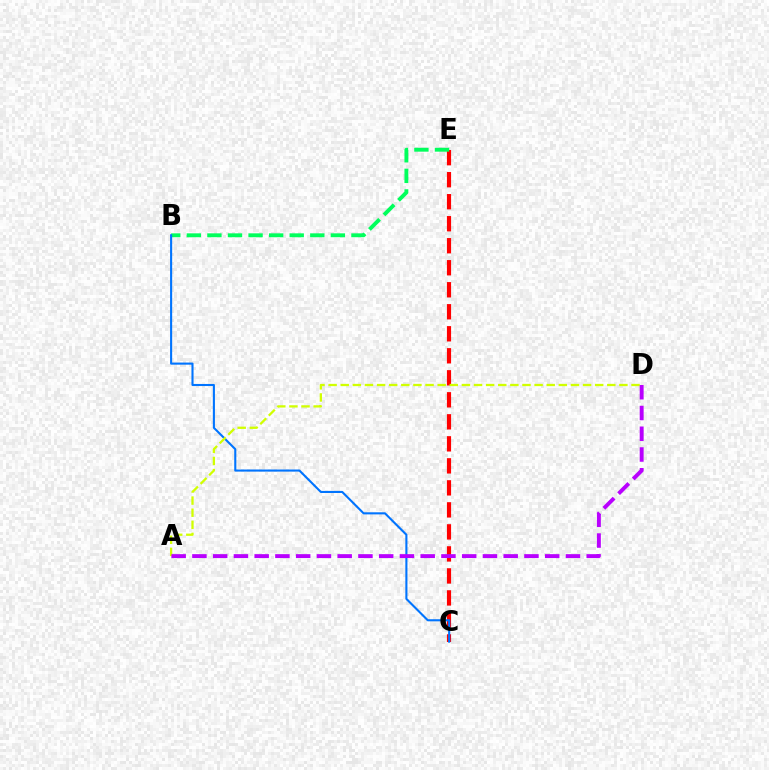{('C', 'E'): [{'color': '#ff0000', 'line_style': 'dashed', 'thickness': 2.99}], ('B', 'E'): [{'color': '#00ff5c', 'line_style': 'dashed', 'thickness': 2.8}], ('B', 'C'): [{'color': '#0074ff', 'line_style': 'solid', 'thickness': 1.51}], ('A', 'D'): [{'color': '#d1ff00', 'line_style': 'dashed', 'thickness': 1.65}, {'color': '#b900ff', 'line_style': 'dashed', 'thickness': 2.82}]}